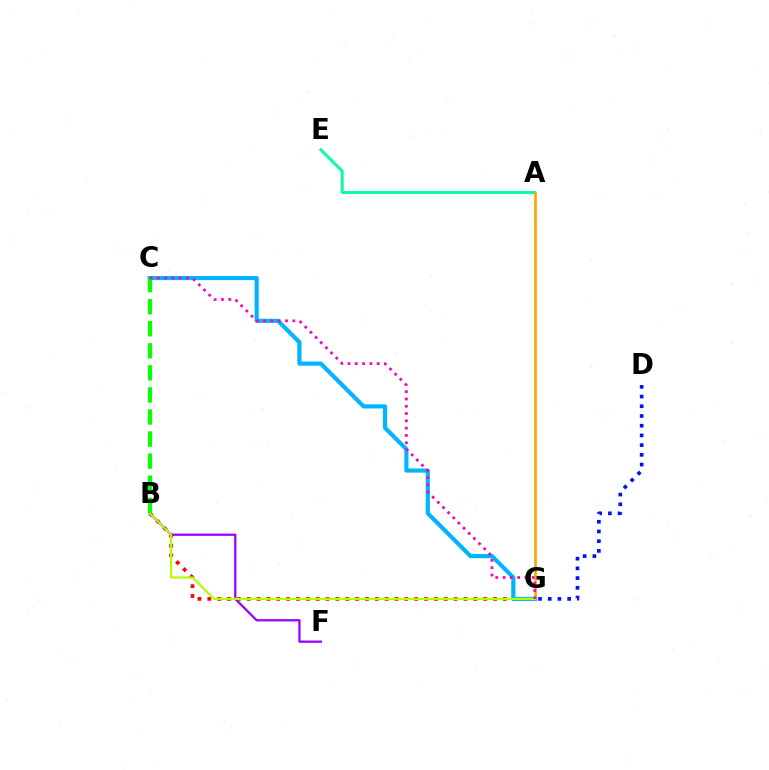{('A', 'E'): [{'color': '#00ff9d', 'line_style': 'solid', 'thickness': 2.09}], ('A', 'G'): [{'color': '#ffa500', 'line_style': 'solid', 'thickness': 1.92}], ('B', 'G'): [{'color': '#ff0000', 'line_style': 'dotted', 'thickness': 2.68}, {'color': '#b3ff00', 'line_style': 'solid', 'thickness': 1.57}], ('D', 'G'): [{'color': '#0010ff', 'line_style': 'dotted', 'thickness': 2.64}], ('B', 'F'): [{'color': '#9b00ff', 'line_style': 'solid', 'thickness': 1.64}], ('C', 'G'): [{'color': '#00b5ff', 'line_style': 'solid', 'thickness': 2.99}, {'color': '#ff00bd', 'line_style': 'dotted', 'thickness': 1.98}], ('B', 'C'): [{'color': '#08ff00', 'line_style': 'dashed', 'thickness': 3.0}]}